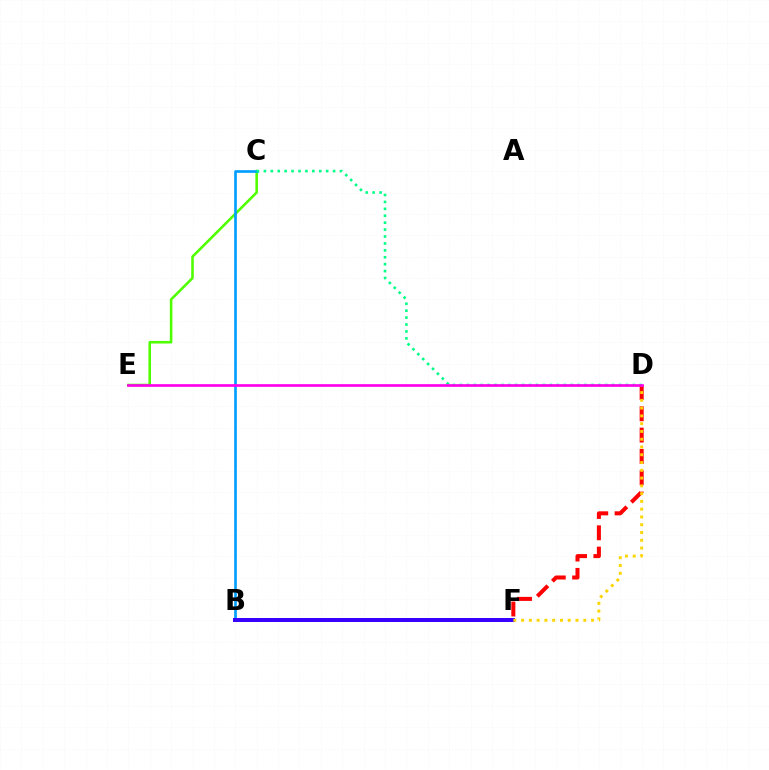{('D', 'F'): [{'color': '#ff0000', 'line_style': 'dashed', 'thickness': 2.9}, {'color': '#ffd500', 'line_style': 'dotted', 'thickness': 2.11}], ('C', 'E'): [{'color': '#4fff00', 'line_style': 'solid', 'thickness': 1.86}], ('B', 'C'): [{'color': '#009eff', 'line_style': 'solid', 'thickness': 1.91}], ('B', 'F'): [{'color': '#3700ff', 'line_style': 'solid', 'thickness': 2.86}], ('C', 'D'): [{'color': '#00ff86', 'line_style': 'dotted', 'thickness': 1.88}], ('D', 'E'): [{'color': '#ff00ed', 'line_style': 'solid', 'thickness': 1.93}]}